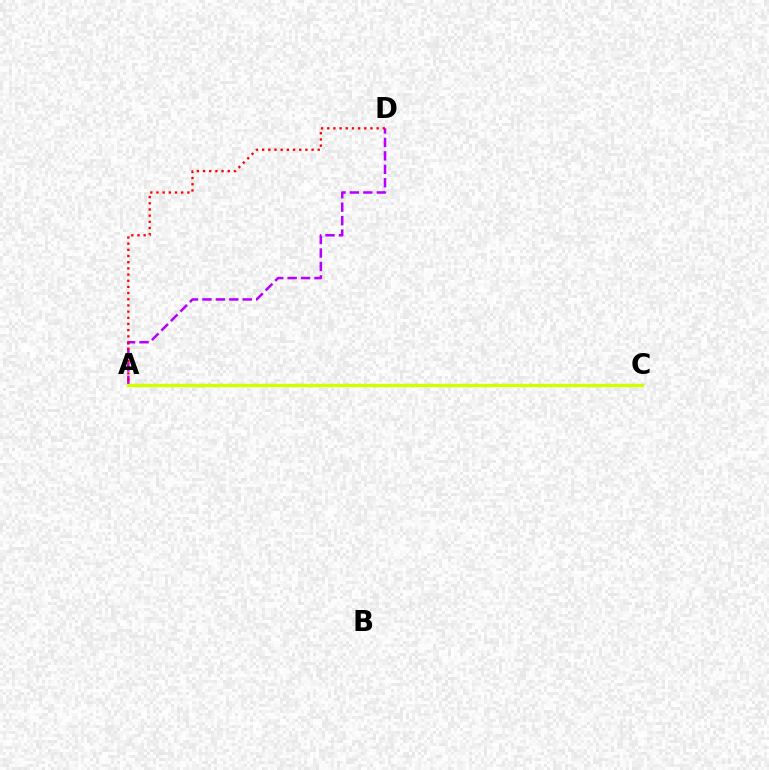{('A', 'D'): [{'color': '#b900ff', 'line_style': 'dashed', 'thickness': 1.83}, {'color': '#ff0000', 'line_style': 'dotted', 'thickness': 1.68}], ('A', 'C'): [{'color': '#0074ff', 'line_style': 'solid', 'thickness': 2.17}, {'color': '#00ff5c', 'line_style': 'solid', 'thickness': 2.13}, {'color': '#d1ff00', 'line_style': 'solid', 'thickness': 2.39}]}